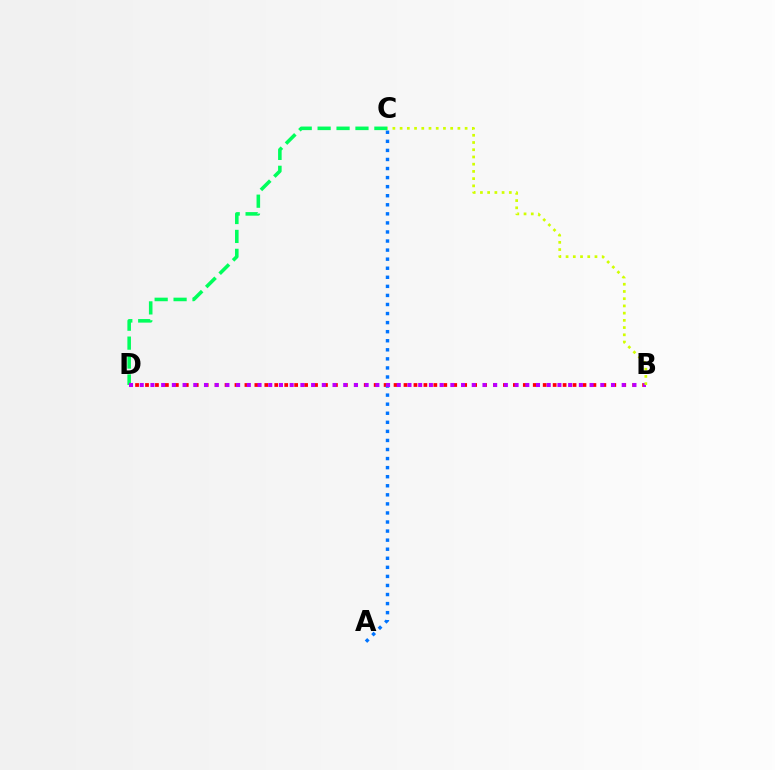{('B', 'D'): [{'color': '#ff0000', 'line_style': 'dotted', 'thickness': 2.7}, {'color': '#b900ff', 'line_style': 'dotted', 'thickness': 2.91}], ('A', 'C'): [{'color': '#0074ff', 'line_style': 'dotted', 'thickness': 2.46}], ('C', 'D'): [{'color': '#00ff5c', 'line_style': 'dashed', 'thickness': 2.57}], ('B', 'C'): [{'color': '#d1ff00', 'line_style': 'dotted', 'thickness': 1.96}]}